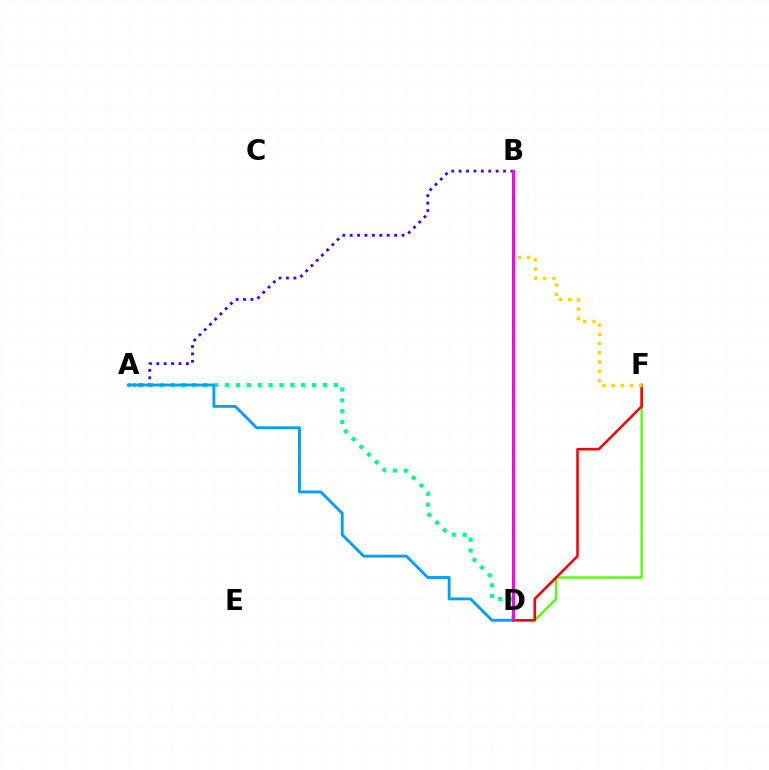{('D', 'F'): [{'color': '#4fff00', 'line_style': 'solid', 'thickness': 1.67}, {'color': '#ff0000', 'line_style': 'solid', 'thickness': 1.83}], ('A', 'D'): [{'color': '#00ff86', 'line_style': 'dotted', 'thickness': 2.96}, {'color': '#009eff', 'line_style': 'solid', 'thickness': 2.05}], ('B', 'F'): [{'color': '#ffd500', 'line_style': 'dotted', 'thickness': 2.51}], ('A', 'B'): [{'color': '#3700ff', 'line_style': 'dotted', 'thickness': 2.01}], ('B', 'D'): [{'color': '#ff00ed', 'line_style': 'solid', 'thickness': 2.16}]}